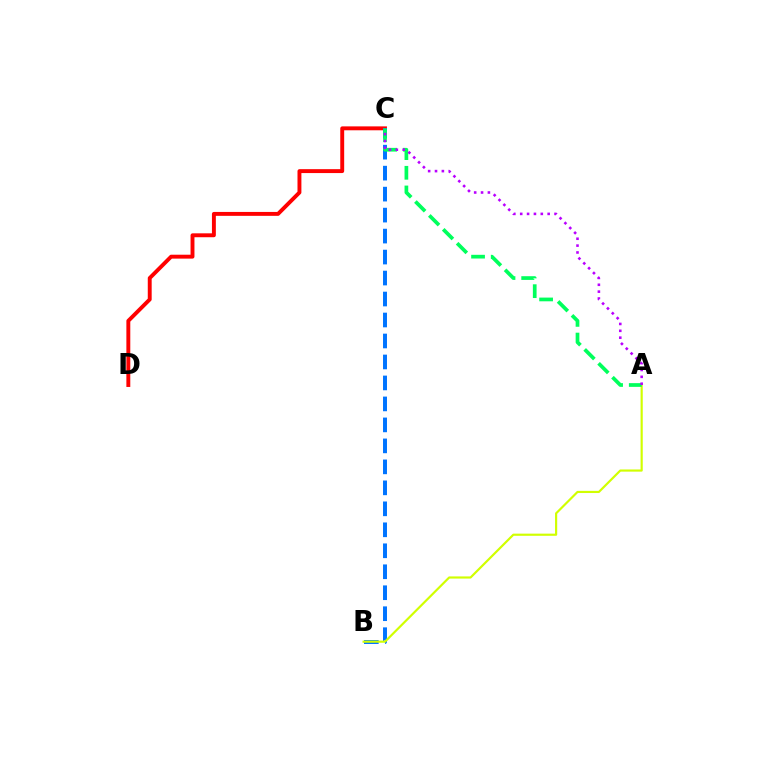{('C', 'D'): [{'color': '#ff0000', 'line_style': 'solid', 'thickness': 2.81}], ('B', 'C'): [{'color': '#0074ff', 'line_style': 'dashed', 'thickness': 2.85}], ('A', 'B'): [{'color': '#d1ff00', 'line_style': 'solid', 'thickness': 1.56}], ('A', 'C'): [{'color': '#00ff5c', 'line_style': 'dashed', 'thickness': 2.67}, {'color': '#b900ff', 'line_style': 'dotted', 'thickness': 1.86}]}